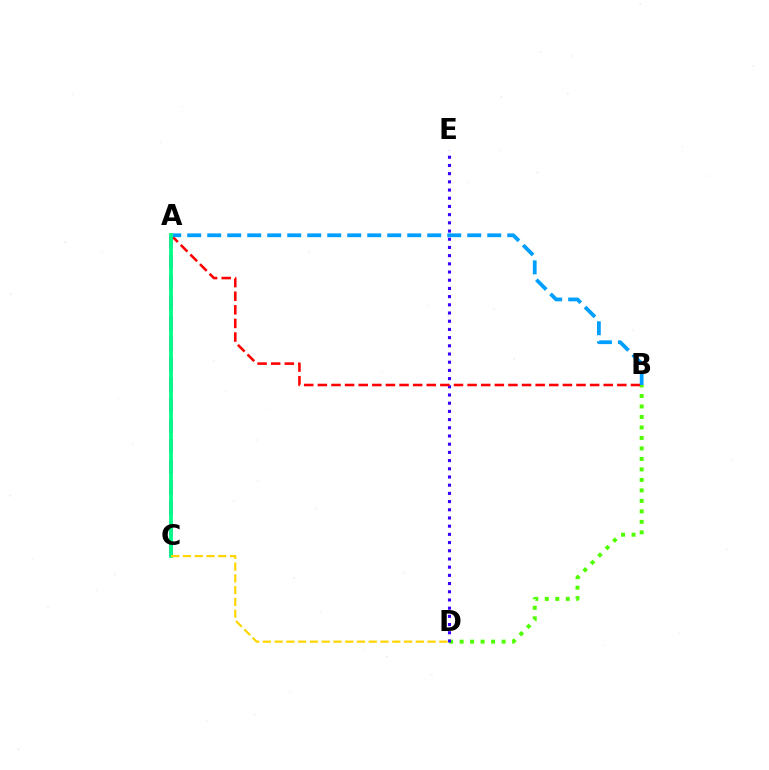{('A', 'C'): [{'color': '#ff00ed', 'line_style': 'dashed', 'thickness': 2.78}, {'color': '#00ff86', 'line_style': 'solid', 'thickness': 2.71}], ('B', 'D'): [{'color': '#4fff00', 'line_style': 'dotted', 'thickness': 2.85}], ('D', 'E'): [{'color': '#3700ff', 'line_style': 'dotted', 'thickness': 2.23}], ('A', 'B'): [{'color': '#ff0000', 'line_style': 'dashed', 'thickness': 1.85}, {'color': '#009eff', 'line_style': 'dashed', 'thickness': 2.72}], ('C', 'D'): [{'color': '#ffd500', 'line_style': 'dashed', 'thickness': 1.6}]}